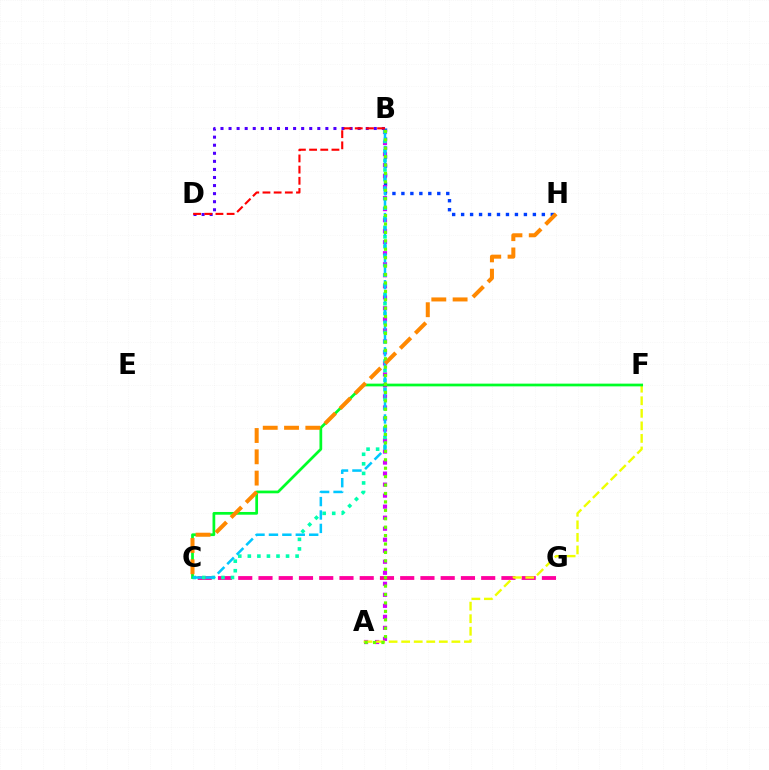{('B', 'H'): [{'color': '#003fff', 'line_style': 'dotted', 'thickness': 2.44}], ('C', 'G'): [{'color': '#ff00a0', 'line_style': 'dashed', 'thickness': 2.75}], ('A', 'B'): [{'color': '#d600ff', 'line_style': 'dotted', 'thickness': 2.99}, {'color': '#66ff00', 'line_style': 'dotted', 'thickness': 2.29}], ('B', 'D'): [{'color': '#4f00ff', 'line_style': 'dotted', 'thickness': 2.19}, {'color': '#ff0000', 'line_style': 'dashed', 'thickness': 1.52}], ('A', 'F'): [{'color': '#eeff00', 'line_style': 'dashed', 'thickness': 1.71}], ('B', 'C'): [{'color': '#00ffaf', 'line_style': 'dotted', 'thickness': 2.6}, {'color': '#00c7ff', 'line_style': 'dashed', 'thickness': 1.82}], ('C', 'F'): [{'color': '#00ff27', 'line_style': 'solid', 'thickness': 1.96}], ('C', 'H'): [{'color': '#ff8800', 'line_style': 'dashed', 'thickness': 2.89}]}